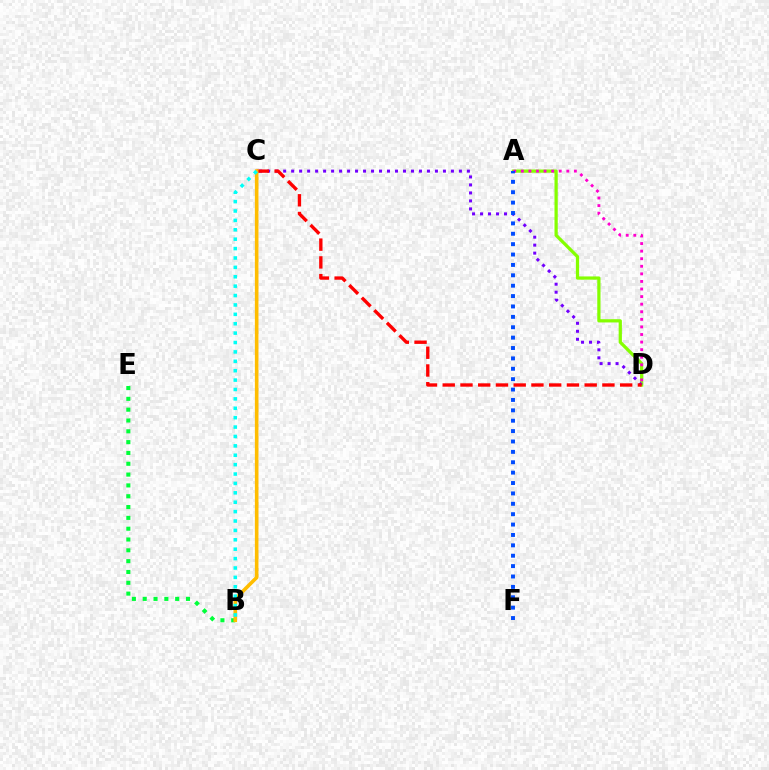{('A', 'D'): [{'color': '#84ff00', 'line_style': 'solid', 'thickness': 2.33}, {'color': '#ff00cf', 'line_style': 'dotted', 'thickness': 2.06}], ('C', 'D'): [{'color': '#7200ff', 'line_style': 'dotted', 'thickness': 2.17}, {'color': '#ff0000', 'line_style': 'dashed', 'thickness': 2.41}], ('B', 'E'): [{'color': '#00ff39', 'line_style': 'dotted', 'thickness': 2.94}], ('A', 'F'): [{'color': '#004bff', 'line_style': 'dotted', 'thickness': 2.82}], ('B', 'C'): [{'color': '#ffbd00', 'line_style': 'solid', 'thickness': 2.59}, {'color': '#00fff6', 'line_style': 'dotted', 'thickness': 2.55}]}